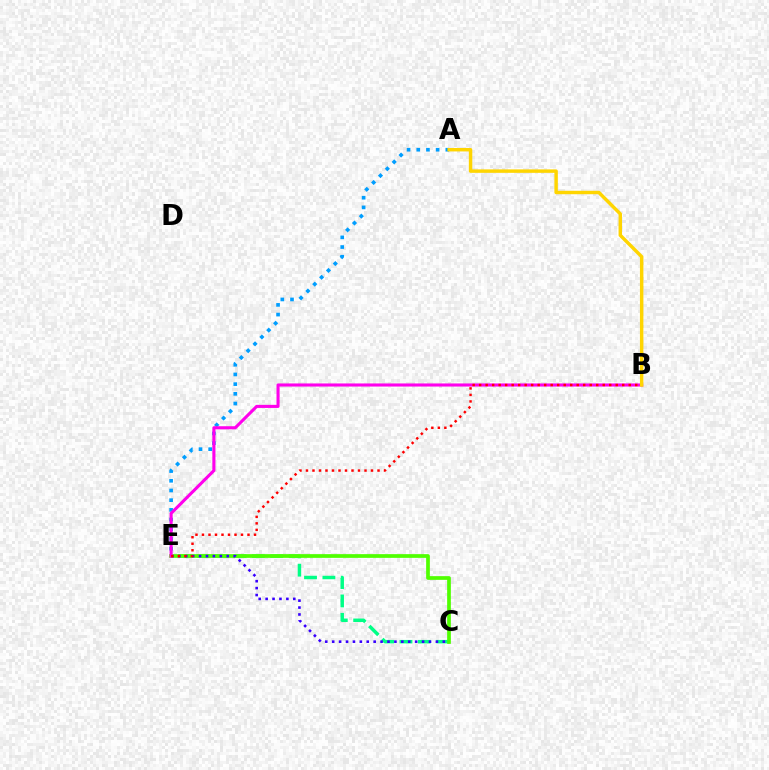{('C', 'E'): [{'color': '#00ff86', 'line_style': 'dashed', 'thickness': 2.5}, {'color': '#4fff00', 'line_style': 'solid', 'thickness': 2.67}, {'color': '#3700ff', 'line_style': 'dotted', 'thickness': 1.88}], ('A', 'E'): [{'color': '#009eff', 'line_style': 'dotted', 'thickness': 2.63}], ('B', 'E'): [{'color': '#ff00ed', 'line_style': 'solid', 'thickness': 2.23}, {'color': '#ff0000', 'line_style': 'dotted', 'thickness': 1.77}], ('A', 'B'): [{'color': '#ffd500', 'line_style': 'solid', 'thickness': 2.48}]}